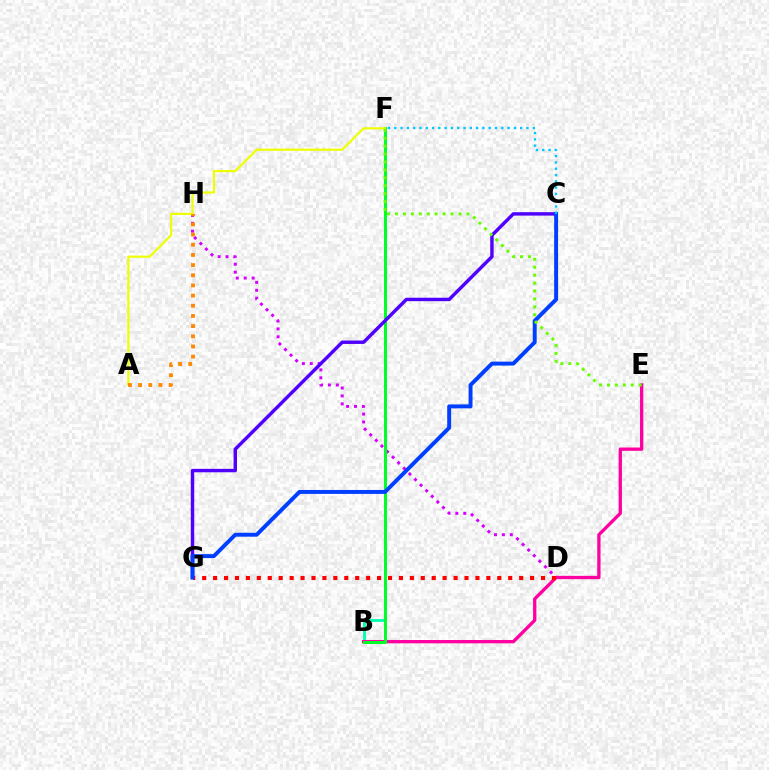{('B', 'F'): [{'color': '#00ffaf', 'line_style': 'solid', 'thickness': 2.05}, {'color': '#00ff27', 'line_style': 'solid', 'thickness': 2.13}], ('D', 'H'): [{'color': '#d600ff', 'line_style': 'dotted', 'thickness': 2.15}], ('B', 'E'): [{'color': '#ff00a0', 'line_style': 'solid', 'thickness': 2.38}], ('D', 'G'): [{'color': '#ff0000', 'line_style': 'dotted', 'thickness': 2.97}], ('A', 'F'): [{'color': '#eeff00', 'line_style': 'solid', 'thickness': 1.57}], ('C', 'G'): [{'color': '#4f00ff', 'line_style': 'solid', 'thickness': 2.47}, {'color': '#003fff', 'line_style': 'solid', 'thickness': 2.83}], ('E', 'F'): [{'color': '#66ff00', 'line_style': 'dotted', 'thickness': 2.15}], ('C', 'F'): [{'color': '#00c7ff', 'line_style': 'dotted', 'thickness': 1.71}], ('A', 'H'): [{'color': '#ff8800', 'line_style': 'dotted', 'thickness': 2.76}]}